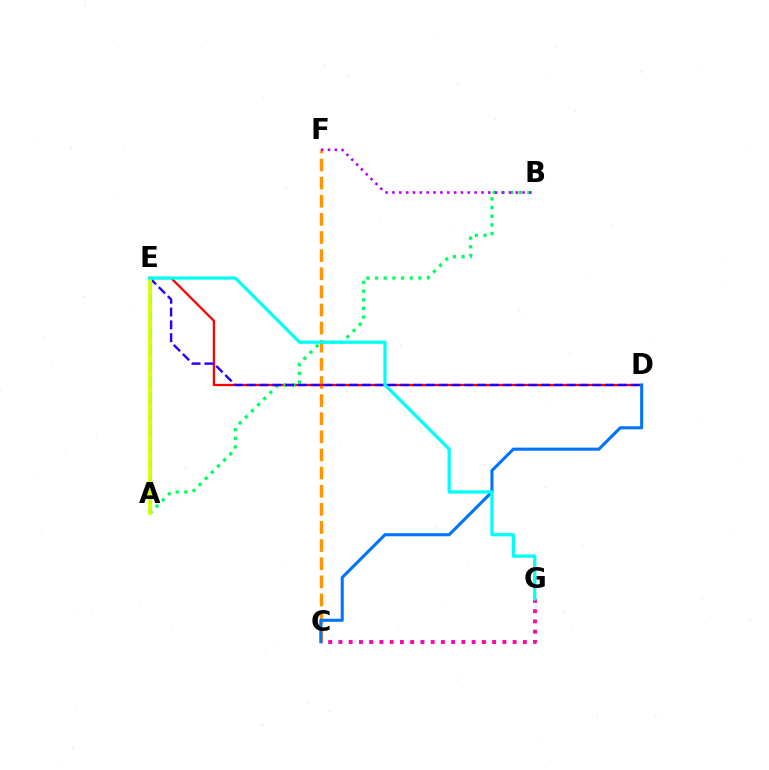{('C', 'G'): [{'color': '#ff00ac', 'line_style': 'dotted', 'thickness': 2.78}], ('C', 'F'): [{'color': '#ff9400', 'line_style': 'dashed', 'thickness': 2.46}], ('D', 'E'): [{'color': '#ff0000', 'line_style': 'solid', 'thickness': 1.65}, {'color': '#2500ff', 'line_style': 'dashed', 'thickness': 1.74}], ('A', 'B'): [{'color': '#00ff5c', 'line_style': 'dotted', 'thickness': 2.36}], ('B', 'F'): [{'color': '#b900ff', 'line_style': 'dotted', 'thickness': 1.86}], ('A', 'E'): [{'color': '#3dff00', 'line_style': 'dashed', 'thickness': 2.22}, {'color': '#d1ff00', 'line_style': 'solid', 'thickness': 2.68}], ('C', 'D'): [{'color': '#0074ff', 'line_style': 'solid', 'thickness': 2.22}], ('E', 'G'): [{'color': '#00fff6', 'line_style': 'solid', 'thickness': 2.33}]}